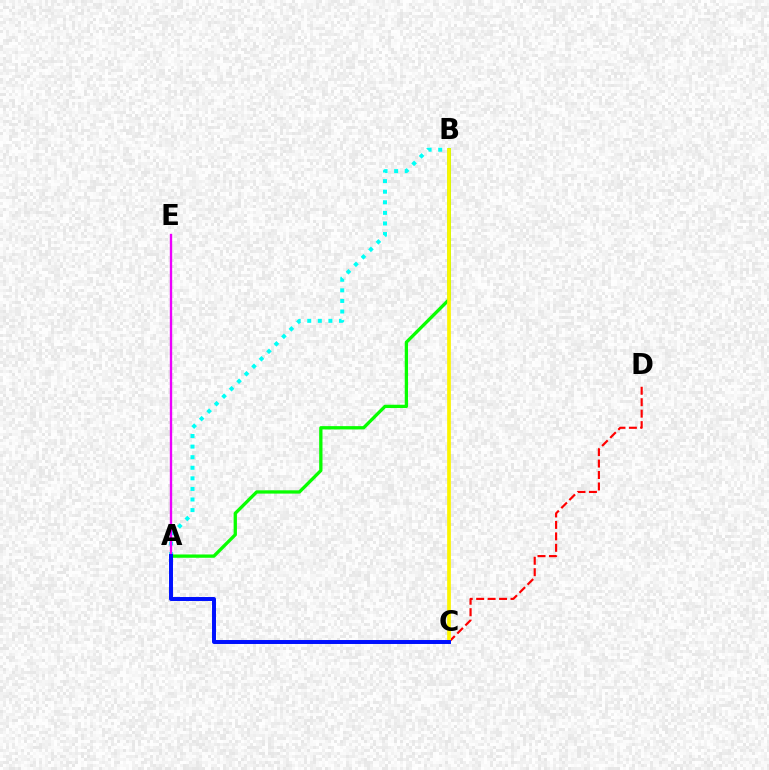{('C', 'D'): [{'color': '#ff0000', 'line_style': 'dashed', 'thickness': 1.56}], ('A', 'B'): [{'color': '#00fff6', 'line_style': 'dotted', 'thickness': 2.87}, {'color': '#08ff00', 'line_style': 'solid', 'thickness': 2.38}], ('B', 'C'): [{'color': '#fcf500', 'line_style': 'solid', 'thickness': 2.67}], ('A', 'E'): [{'color': '#ee00ff', 'line_style': 'solid', 'thickness': 1.69}], ('A', 'C'): [{'color': '#0010ff', 'line_style': 'solid', 'thickness': 2.86}]}